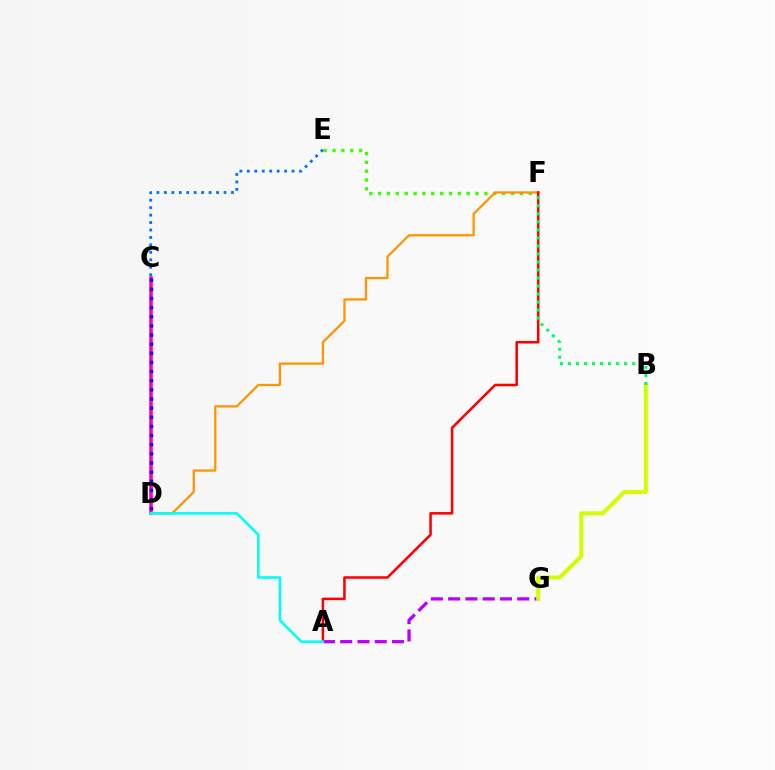{('C', 'D'): [{'color': '#ff00ac', 'line_style': 'solid', 'thickness': 2.54}, {'color': '#2500ff', 'line_style': 'dotted', 'thickness': 2.48}], ('A', 'G'): [{'color': '#b900ff', 'line_style': 'dashed', 'thickness': 2.35}], ('B', 'G'): [{'color': '#d1ff00', 'line_style': 'solid', 'thickness': 2.91}], ('E', 'F'): [{'color': '#3dff00', 'line_style': 'dotted', 'thickness': 2.41}], ('D', 'F'): [{'color': '#ff9400', 'line_style': 'solid', 'thickness': 1.63}], ('A', 'F'): [{'color': '#ff0000', 'line_style': 'solid', 'thickness': 1.84}], ('B', 'F'): [{'color': '#00ff5c', 'line_style': 'dotted', 'thickness': 2.18}], ('C', 'E'): [{'color': '#0074ff', 'line_style': 'dotted', 'thickness': 2.03}], ('A', 'D'): [{'color': '#00fff6', 'line_style': 'solid', 'thickness': 1.85}]}